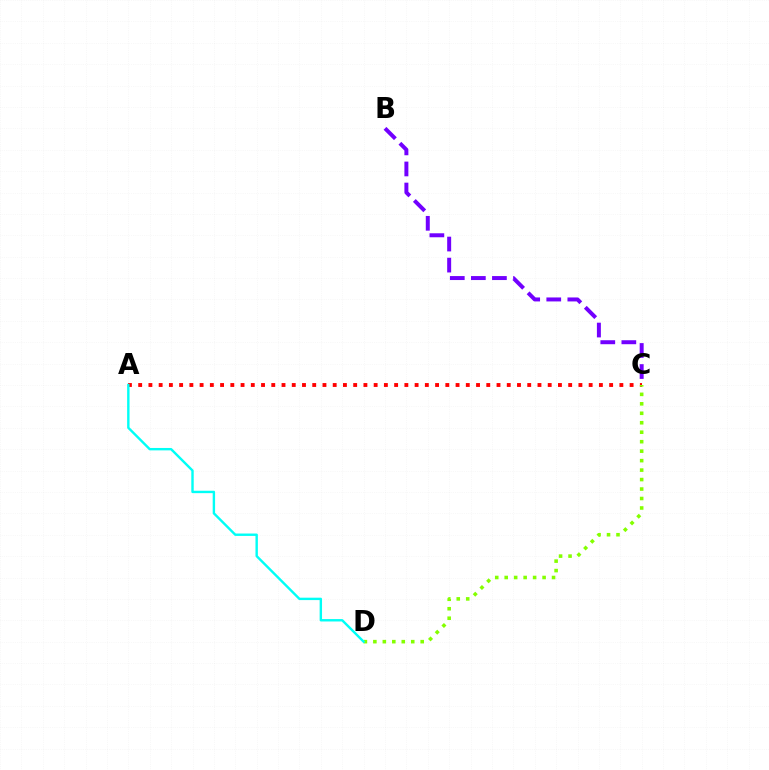{('B', 'C'): [{'color': '#7200ff', 'line_style': 'dashed', 'thickness': 2.86}], ('A', 'C'): [{'color': '#ff0000', 'line_style': 'dotted', 'thickness': 2.78}], ('C', 'D'): [{'color': '#84ff00', 'line_style': 'dotted', 'thickness': 2.57}], ('A', 'D'): [{'color': '#00fff6', 'line_style': 'solid', 'thickness': 1.73}]}